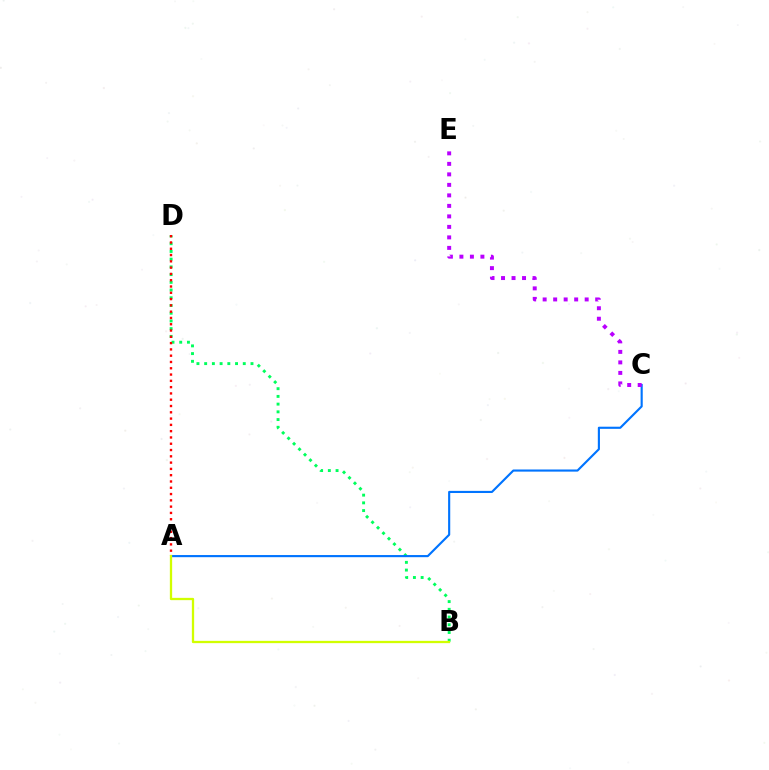{('B', 'D'): [{'color': '#00ff5c', 'line_style': 'dotted', 'thickness': 2.1}], ('A', 'C'): [{'color': '#0074ff', 'line_style': 'solid', 'thickness': 1.54}], ('A', 'D'): [{'color': '#ff0000', 'line_style': 'dotted', 'thickness': 1.71}], ('C', 'E'): [{'color': '#b900ff', 'line_style': 'dotted', 'thickness': 2.85}], ('A', 'B'): [{'color': '#d1ff00', 'line_style': 'solid', 'thickness': 1.65}]}